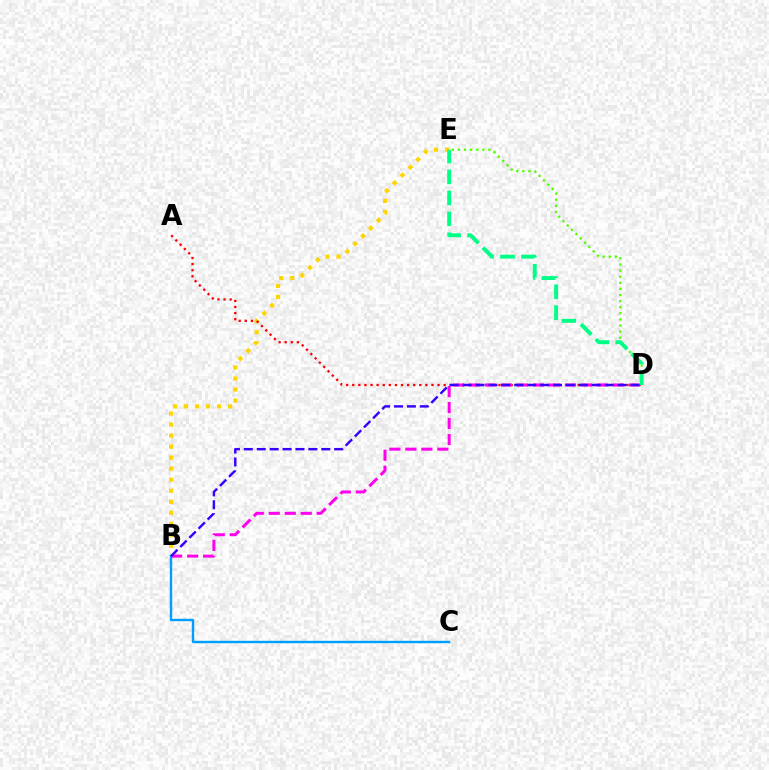{('B', 'E'): [{'color': '#ffd500', 'line_style': 'dotted', 'thickness': 3.0}], ('B', 'C'): [{'color': '#009eff', 'line_style': 'solid', 'thickness': 1.72}], ('A', 'D'): [{'color': '#ff0000', 'line_style': 'dotted', 'thickness': 1.66}], ('B', 'D'): [{'color': '#ff00ed', 'line_style': 'dashed', 'thickness': 2.17}, {'color': '#3700ff', 'line_style': 'dashed', 'thickness': 1.75}], ('D', 'E'): [{'color': '#4fff00', 'line_style': 'dotted', 'thickness': 1.66}, {'color': '#00ff86', 'line_style': 'dashed', 'thickness': 2.84}]}